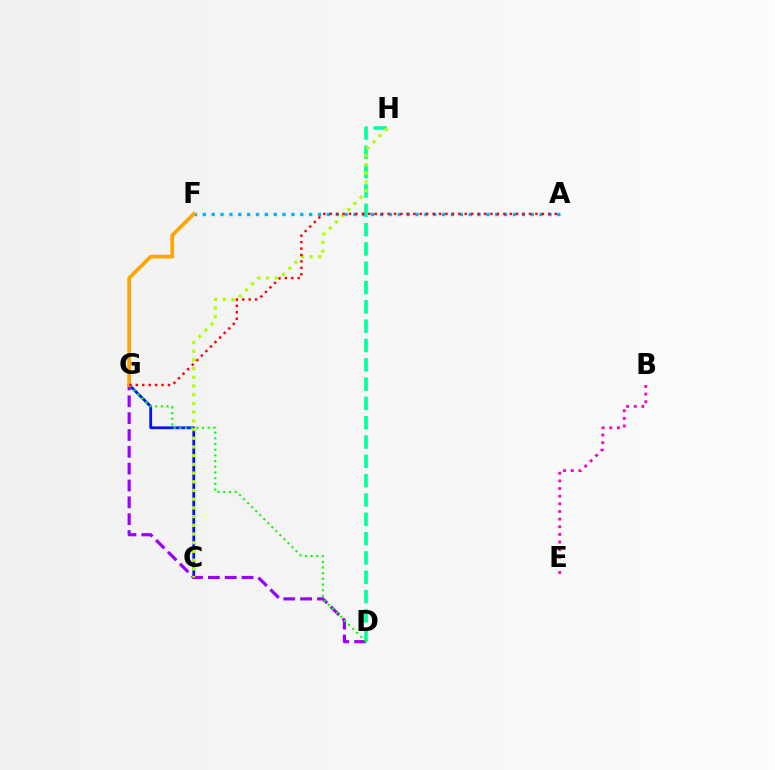{('D', 'H'): [{'color': '#00ff9d', 'line_style': 'dashed', 'thickness': 2.62}], ('C', 'G'): [{'color': '#0010ff', 'line_style': 'solid', 'thickness': 2.0}], ('B', 'E'): [{'color': '#ff00bd', 'line_style': 'dotted', 'thickness': 2.08}], ('D', 'G'): [{'color': '#9b00ff', 'line_style': 'dashed', 'thickness': 2.29}, {'color': '#08ff00', 'line_style': 'dotted', 'thickness': 1.55}], ('A', 'F'): [{'color': '#00b5ff', 'line_style': 'dotted', 'thickness': 2.41}], ('C', 'H'): [{'color': '#b3ff00', 'line_style': 'dotted', 'thickness': 2.37}], ('F', 'G'): [{'color': '#ffa500', 'line_style': 'solid', 'thickness': 2.66}], ('A', 'G'): [{'color': '#ff0000', 'line_style': 'dotted', 'thickness': 1.75}]}